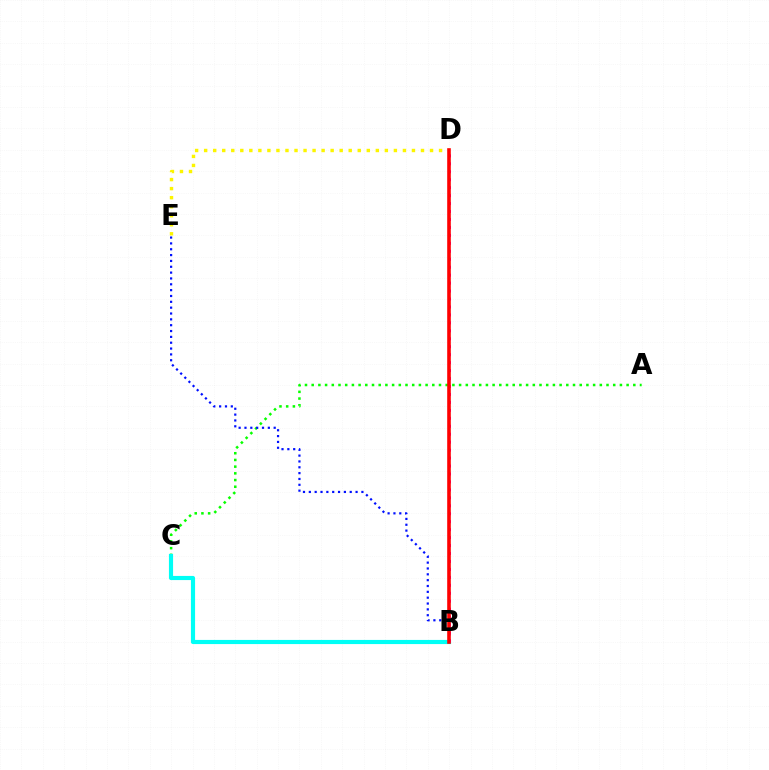{('A', 'C'): [{'color': '#08ff00', 'line_style': 'dotted', 'thickness': 1.82}], ('B', 'C'): [{'color': '#00fff6', 'line_style': 'solid', 'thickness': 2.99}], ('B', 'E'): [{'color': '#0010ff', 'line_style': 'dotted', 'thickness': 1.59}], ('D', 'E'): [{'color': '#fcf500', 'line_style': 'dotted', 'thickness': 2.45}], ('B', 'D'): [{'color': '#ee00ff', 'line_style': 'dotted', 'thickness': 2.16}, {'color': '#ff0000', 'line_style': 'solid', 'thickness': 2.59}]}